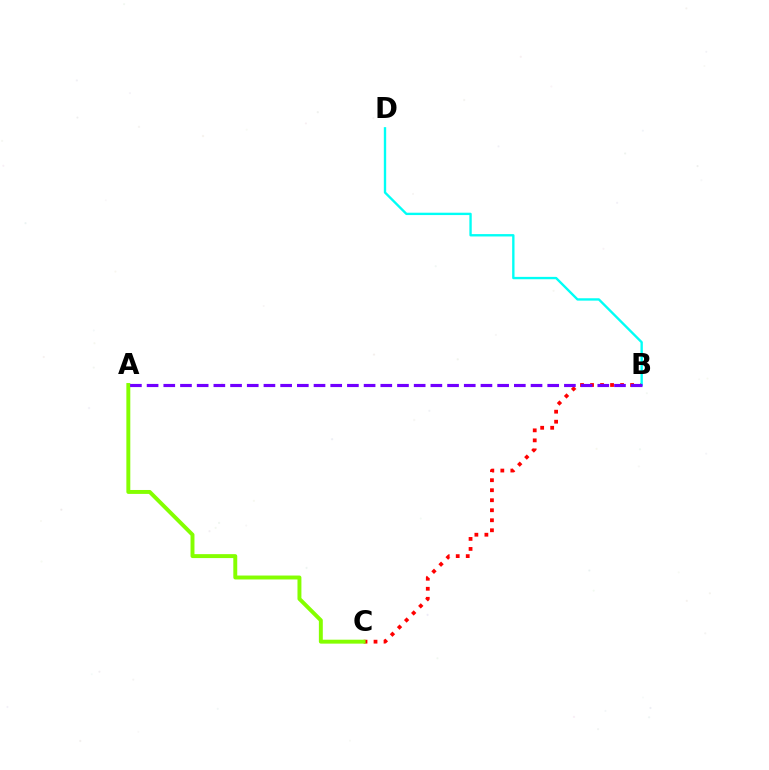{('B', 'C'): [{'color': '#ff0000', 'line_style': 'dotted', 'thickness': 2.72}], ('B', 'D'): [{'color': '#00fff6', 'line_style': 'solid', 'thickness': 1.7}], ('A', 'C'): [{'color': '#84ff00', 'line_style': 'solid', 'thickness': 2.83}], ('A', 'B'): [{'color': '#7200ff', 'line_style': 'dashed', 'thickness': 2.27}]}